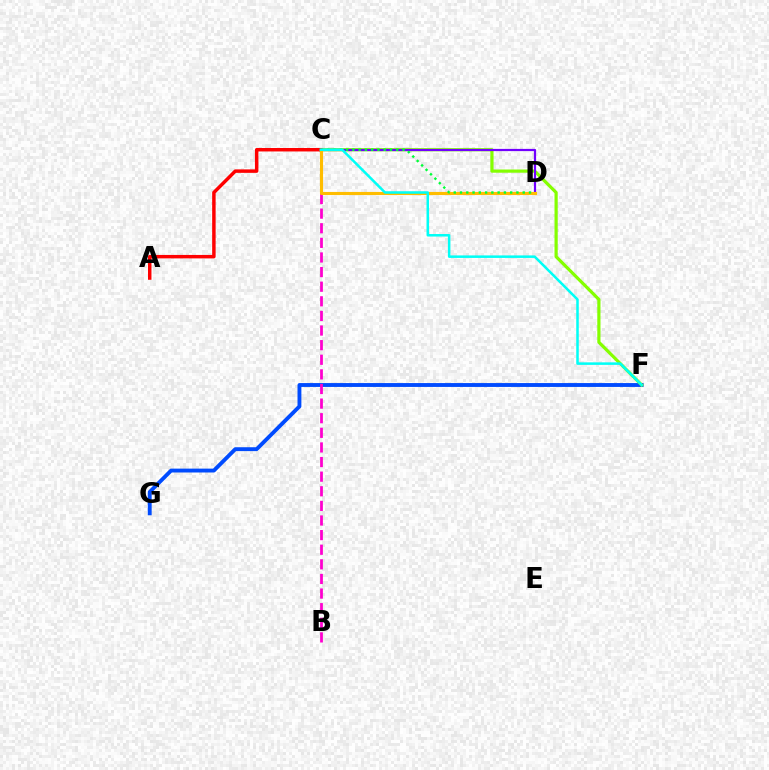{('F', 'G'): [{'color': '#004bff', 'line_style': 'solid', 'thickness': 2.79}], ('C', 'F'): [{'color': '#84ff00', 'line_style': 'solid', 'thickness': 2.31}, {'color': '#00fff6', 'line_style': 'solid', 'thickness': 1.81}], ('C', 'D'): [{'color': '#7200ff', 'line_style': 'solid', 'thickness': 1.59}, {'color': '#ffbd00', 'line_style': 'solid', 'thickness': 2.24}, {'color': '#00ff39', 'line_style': 'dotted', 'thickness': 1.7}], ('B', 'C'): [{'color': '#ff00cf', 'line_style': 'dashed', 'thickness': 1.99}], ('A', 'C'): [{'color': '#ff0000', 'line_style': 'solid', 'thickness': 2.5}]}